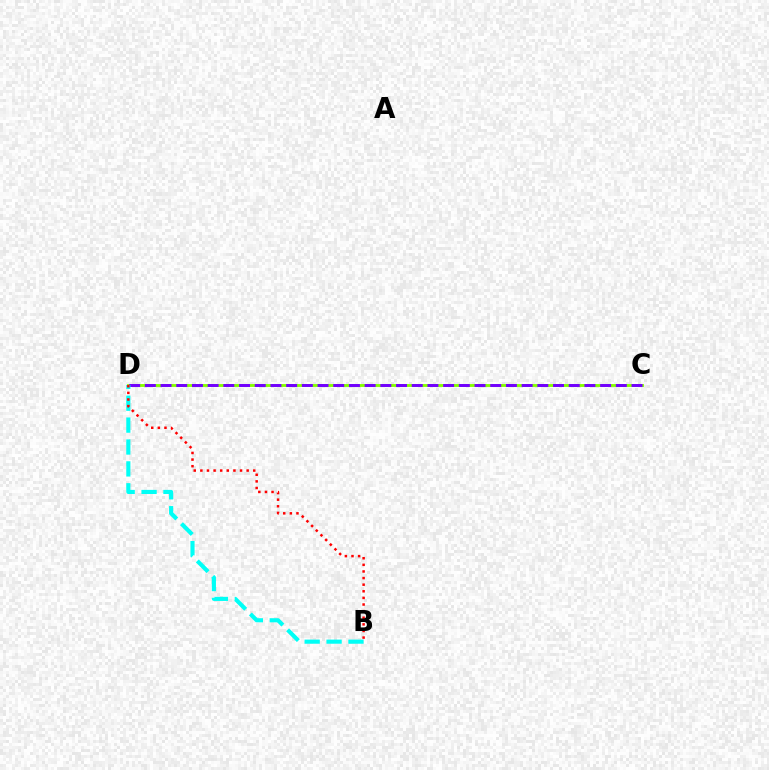{('C', 'D'): [{'color': '#84ff00', 'line_style': 'solid', 'thickness': 2.06}, {'color': '#7200ff', 'line_style': 'dashed', 'thickness': 2.13}], ('B', 'D'): [{'color': '#00fff6', 'line_style': 'dashed', 'thickness': 2.97}, {'color': '#ff0000', 'line_style': 'dotted', 'thickness': 1.8}]}